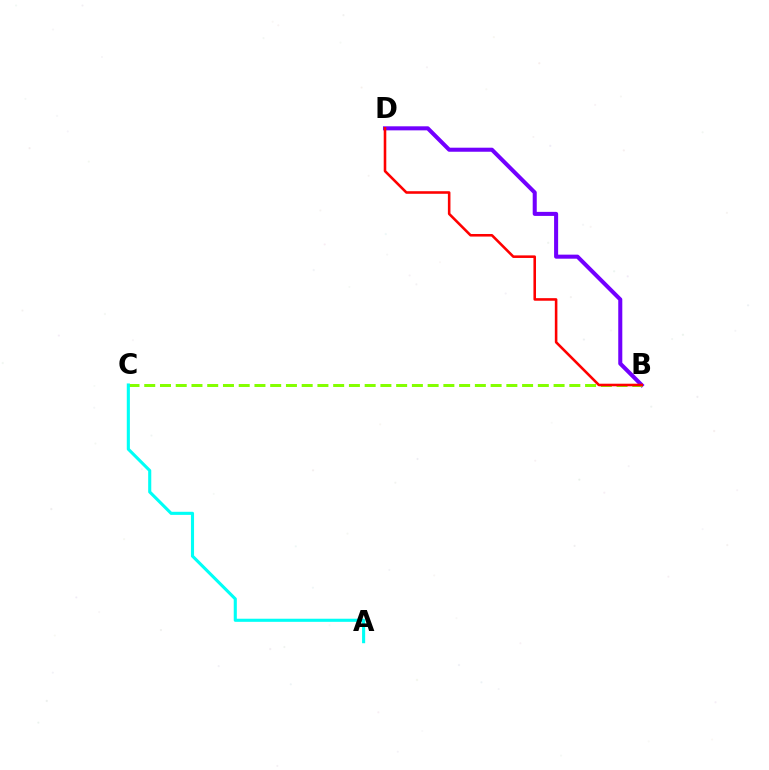{('B', 'D'): [{'color': '#7200ff', 'line_style': 'solid', 'thickness': 2.91}, {'color': '#ff0000', 'line_style': 'solid', 'thickness': 1.85}], ('B', 'C'): [{'color': '#84ff00', 'line_style': 'dashed', 'thickness': 2.14}], ('A', 'C'): [{'color': '#00fff6', 'line_style': 'solid', 'thickness': 2.23}]}